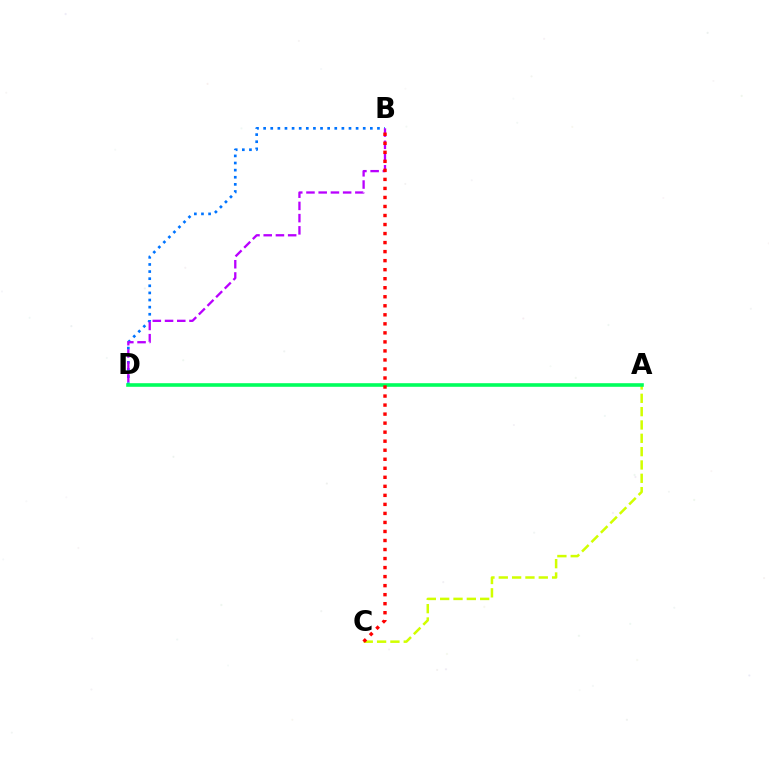{('A', 'C'): [{'color': '#d1ff00', 'line_style': 'dashed', 'thickness': 1.81}], ('B', 'D'): [{'color': '#0074ff', 'line_style': 'dotted', 'thickness': 1.93}, {'color': '#b900ff', 'line_style': 'dashed', 'thickness': 1.66}], ('A', 'D'): [{'color': '#00ff5c', 'line_style': 'solid', 'thickness': 2.59}], ('B', 'C'): [{'color': '#ff0000', 'line_style': 'dotted', 'thickness': 2.45}]}